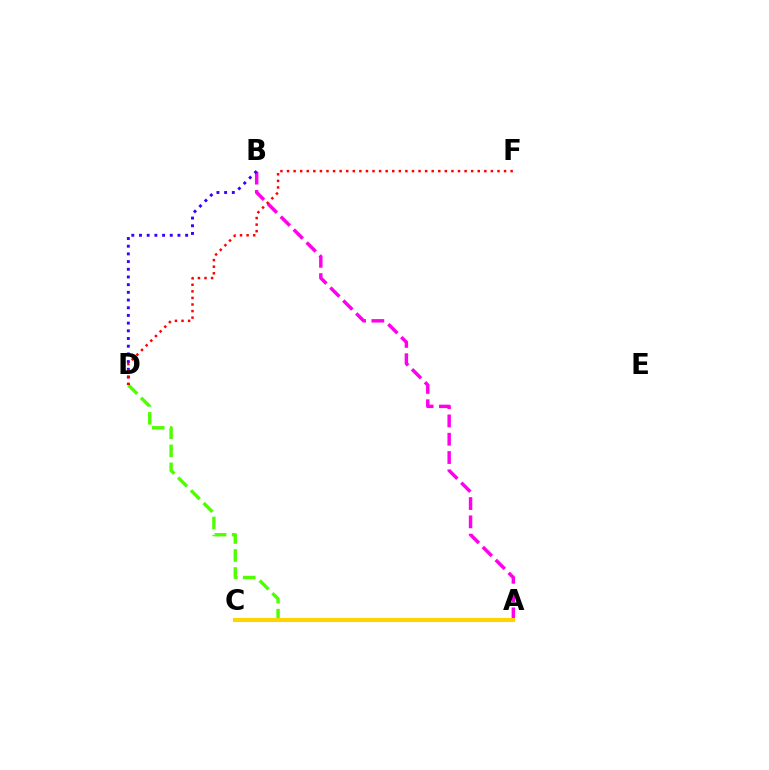{('A', 'C'): [{'color': '#009eff', 'line_style': 'dotted', 'thickness': 2.8}, {'color': '#00ff86', 'line_style': 'dashed', 'thickness': 1.6}, {'color': '#ffd500', 'line_style': 'solid', 'thickness': 2.94}], ('A', 'D'): [{'color': '#4fff00', 'line_style': 'dashed', 'thickness': 2.44}], ('A', 'B'): [{'color': '#ff00ed', 'line_style': 'dashed', 'thickness': 2.49}], ('B', 'D'): [{'color': '#3700ff', 'line_style': 'dotted', 'thickness': 2.09}], ('D', 'F'): [{'color': '#ff0000', 'line_style': 'dotted', 'thickness': 1.79}]}